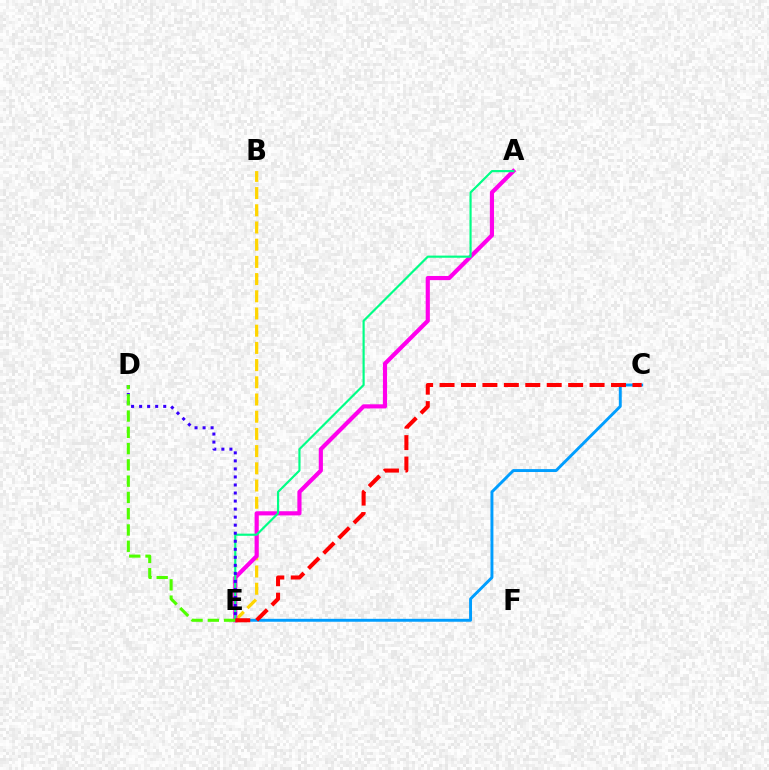{('B', 'E'): [{'color': '#ffd500', 'line_style': 'dashed', 'thickness': 2.34}], ('A', 'E'): [{'color': '#ff00ed', 'line_style': 'solid', 'thickness': 2.99}, {'color': '#00ff86', 'line_style': 'solid', 'thickness': 1.56}], ('D', 'E'): [{'color': '#3700ff', 'line_style': 'dotted', 'thickness': 2.18}, {'color': '#4fff00', 'line_style': 'dashed', 'thickness': 2.21}], ('C', 'E'): [{'color': '#009eff', 'line_style': 'solid', 'thickness': 2.1}, {'color': '#ff0000', 'line_style': 'dashed', 'thickness': 2.91}]}